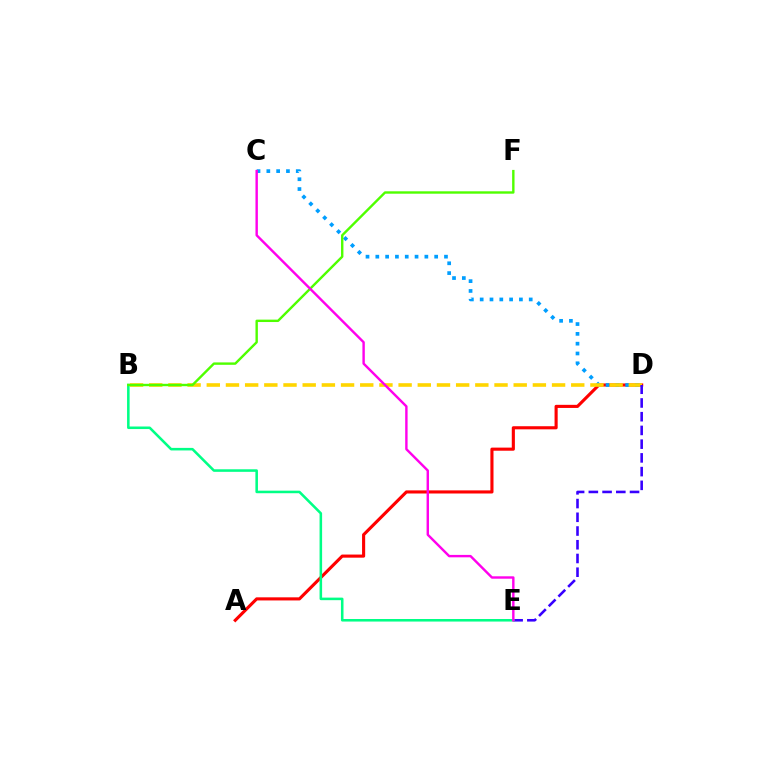{('A', 'D'): [{'color': '#ff0000', 'line_style': 'solid', 'thickness': 2.24}], ('C', 'D'): [{'color': '#009eff', 'line_style': 'dotted', 'thickness': 2.67}], ('B', 'D'): [{'color': '#ffd500', 'line_style': 'dashed', 'thickness': 2.61}], ('D', 'E'): [{'color': '#3700ff', 'line_style': 'dashed', 'thickness': 1.87}], ('B', 'E'): [{'color': '#00ff86', 'line_style': 'solid', 'thickness': 1.84}], ('B', 'F'): [{'color': '#4fff00', 'line_style': 'solid', 'thickness': 1.73}], ('C', 'E'): [{'color': '#ff00ed', 'line_style': 'solid', 'thickness': 1.74}]}